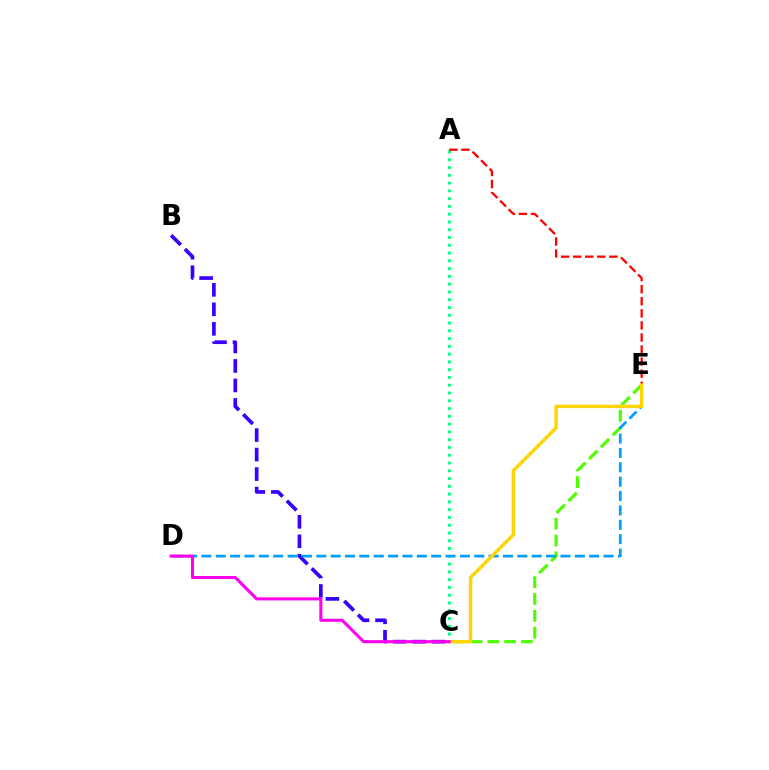{('C', 'E'): [{'color': '#4fff00', 'line_style': 'dashed', 'thickness': 2.29}, {'color': '#ffd500', 'line_style': 'solid', 'thickness': 2.44}], ('A', 'C'): [{'color': '#00ff86', 'line_style': 'dotted', 'thickness': 2.11}], ('B', 'C'): [{'color': '#3700ff', 'line_style': 'dashed', 'thickness': 2.65}], ('A', 'E'): [{'color': '#ff0000', 'line_style': 'dashed', 'thickness': 1.64}], ('D', 'E'): [{'color': '#009eff', 'line_style': 'dashed', 'thickness': 1.95}], ('C', 'D'): [{'color': '#ff00ed', 'line_style': 'solid', 'thickness': 2.19}]}